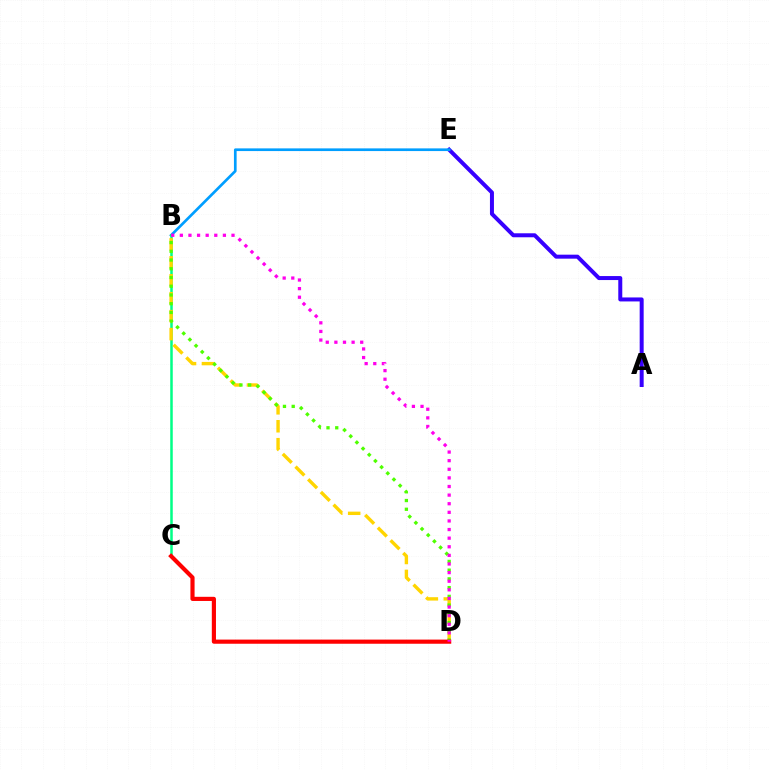{('A', 'E'): [{'color': '#3700ff', 'line_style': 'solid', 'thickness': 2.87}], ('B', 'E'): [{'color': '#009eff', 'line_style': 'solid', 'thickness': 1.93}], ('B', 'C'): [{'color': '#00ff86', 'line_style': 'solid', 'thickness': 1.81}], ('B', 'D'): [{'color': '#ffd500', 'line_style': 'dashed', 'thickness': 2.44}, {'color': '#4fff00', 'line_style': 'dotted', 'thickness': 2.37}, {'color': '#ff00ed', 'line_style': 'dotted', 'thickness': 2.34}], ('C', 'D'): [{'color': '#ff0000', 'line_style': 'solid', 'thickness': 2.99}]}